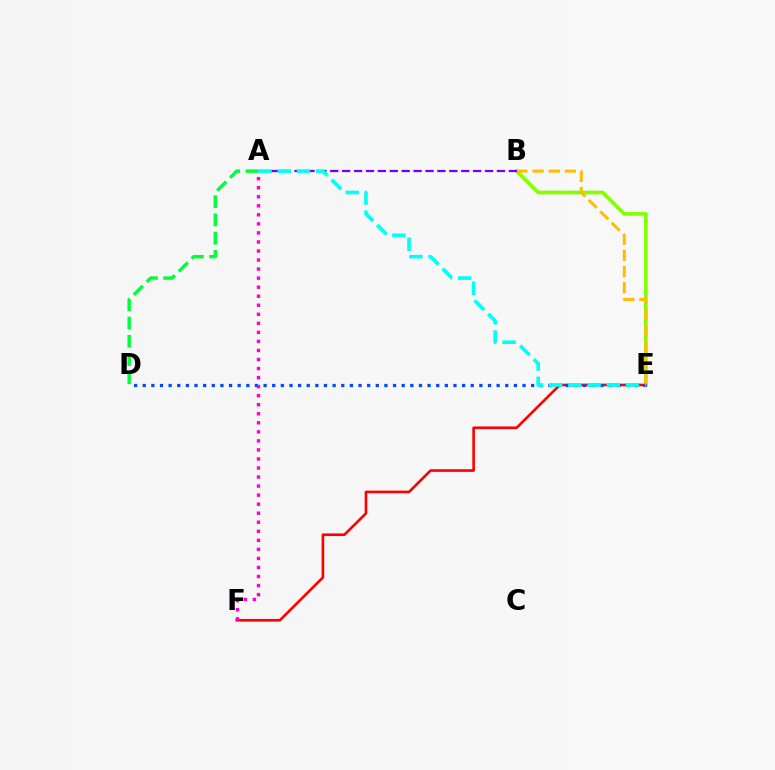{('B', 'E'): [{'color': '#84ff00', 'line_style': 'solid', 'thickness': 2.68}, {'color': '#ffbd00', 'line_style': 'dashed', 'thickness': 2.2}], ('E', 'F'): [{'color': '#ff0000', 'line_style': 'solid', 'thickness': 1.89}], ('A', 'D'): [{'color': '#00ff39', 'line_style': 'dashed', 'thickness': 2.48}], ('D', 'E'): [{'color': '#004bff', 'line_style': 'dotted', 'thickness': 2.35}], ('A', 'B'): [{'color': '#7200ff', 'line_style': 'dashed', 'thickness': 1.62}], ('A', 'E'): [{'color': '#00fff6', 'line_style': 'dashed', 'thickness': 2.61}], ('A', 'F'): [{'color': '#ff00cf', 'line_style': 'dotted', 'thickness': 2.46}]}